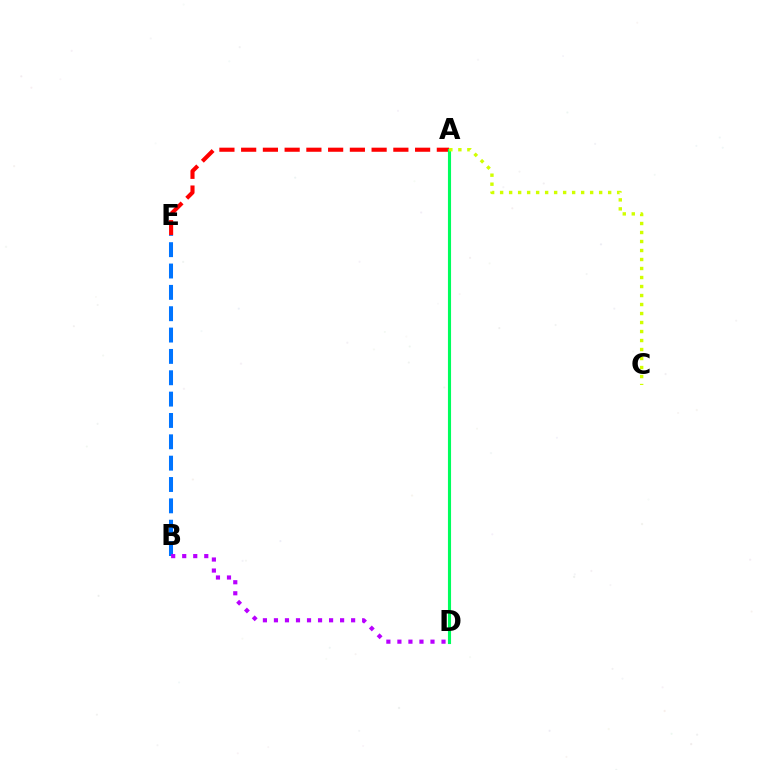{('A', 'E'): [{'color': '#ff0000', 'line_style': 'dashed', 'thickness': 2.95}], ('A', 'D'): [{'color': '#00ff5c', 'line_style': 'solid', 'thickness': 2.24}], ('B', 'E'): [{'color': '#0074ff', 'line_style': 'dashed', 'thickness': 2.9}], ('A', 'C'): [{'color': '#d1ff00', 'line_style': 'dotted', 'thickness': 2.45}], ('B', 'D'): [{'color': '#b900ff', 'line_style': 'dotted', 'thickness': 3.0}]}